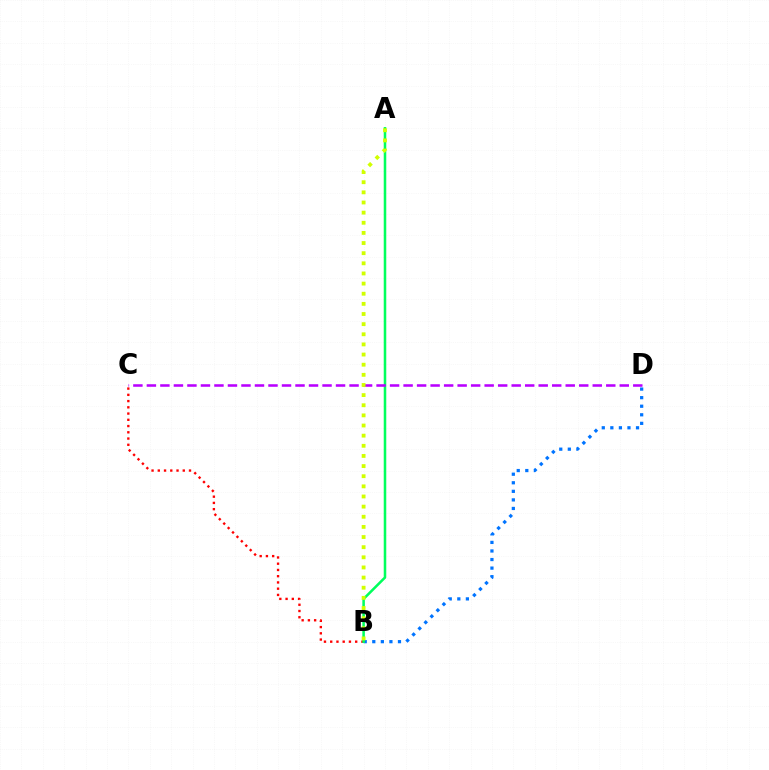{('B', 'C'): [{'color': '#ff0000', 'line_style': 'dotted', 'thickness': 1.7}], ('B', 'D'): [{'color': '#0074ff', 'line_style': 'dotted', 'thickness': 2.33}], ('A', 'B'): [{'color': '#00ff5c', 'line_style': 'solid', 'thickness': 1.83}, {'color': '#d1ff00', 'line_style': 'dotted', 'thickness': 2.75}], ('C', 'D'): [{'color': '#b900ff', 'line_style': 'dashed', 'thickness': 1.84}]}